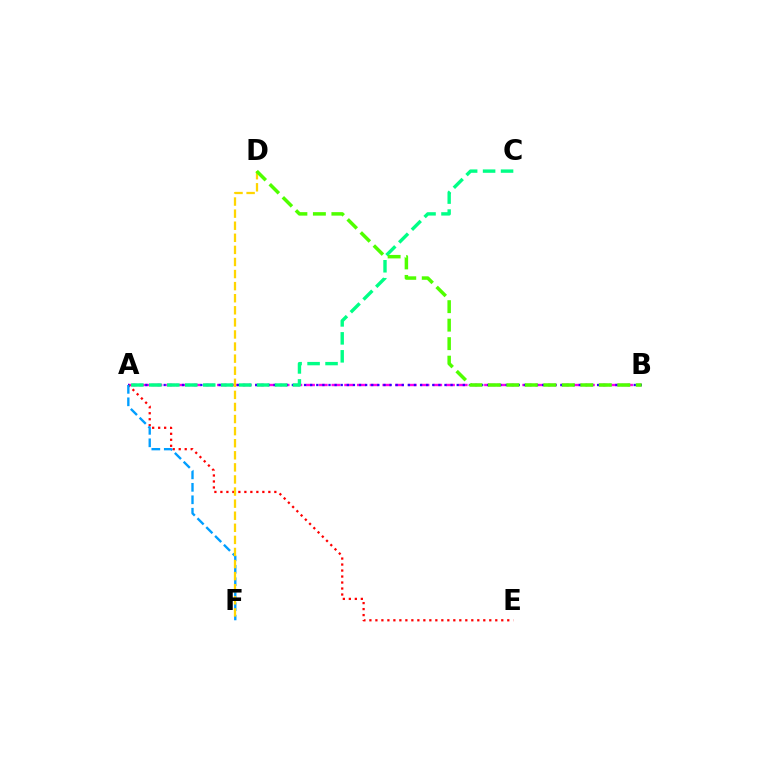{('A', 'B'): [{'color': '#ff00ed', 'line_style': 'dashed', 'thickness': 1.73}, {'color': '#3700ff', 'line_style': 'dotted', 'thickness': 1.66}], ('A', 'E'): [{'color': '#ff0000', 'line_style': 'dotted', 'thickness': 1.63}], ('A', 'C'): [{'color': '#00ff86', 'line_style': 'dashed', 'thickness': 2.44}], ('A', 'F'): [{'color': '#009eff', 'line_style': 'dashed', 'thickness': 1.69}], ('D', 'F'): [{'color': '#ffd500', 'line_style': 'dashed', 'thickness': 1.64}], ('B', 'D'): [{'color': '#4fff00', 'line_style': 'dashed', 'thickness': 2.51}]}